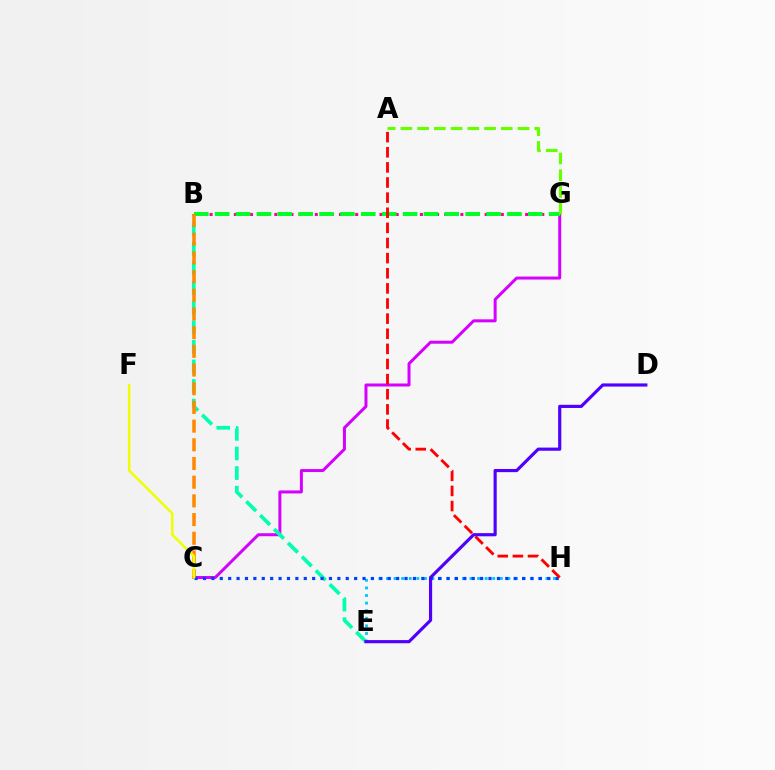{('B', 'G'): [{'color': '#ff00a0', 'line_style': 'dotted', 'thickness': 2.2}, {'color': '#00ff27', 'line_style': 'dashed', 'thickness': 2.84}], ('C', 'G'): [{'color': '#d600ff', 'line_style': 'solid', 'thickness': 2.16}], ('E', 'H'): [{'color': '#00c7ff', 'line_style': 'dotted', 'thickness': 2.06}], ('B', 'E'): [{'color': '#00ffaf', 'line_style': 'dashed', 'thickness': 2.66}], ('C', 'H'): [{'color': '#003fff', 'line_style': 'dotted', 'thickness': 2.28}], ('B', 'C'): [{'color': '#ff8800', 'line_style': 'dashed', 'thickness': 2.54}], ('A', 'H'): [{'color': '#ff0000', 'line_style': 'dashed', 'thickness': 2.05}], ('D', 'E'): [{'color': '#4f00ff', 'line_style': 'solid', 'thickness': 2.27}], ('A', 'G'): [{'color': '#66ff00', 'line_style': 'dashed', 'thickness': 2.27}], ('C', 'F'): [{'color': '#eeff00', 'line_style': 'solid', 'thickness': 1.79}]}